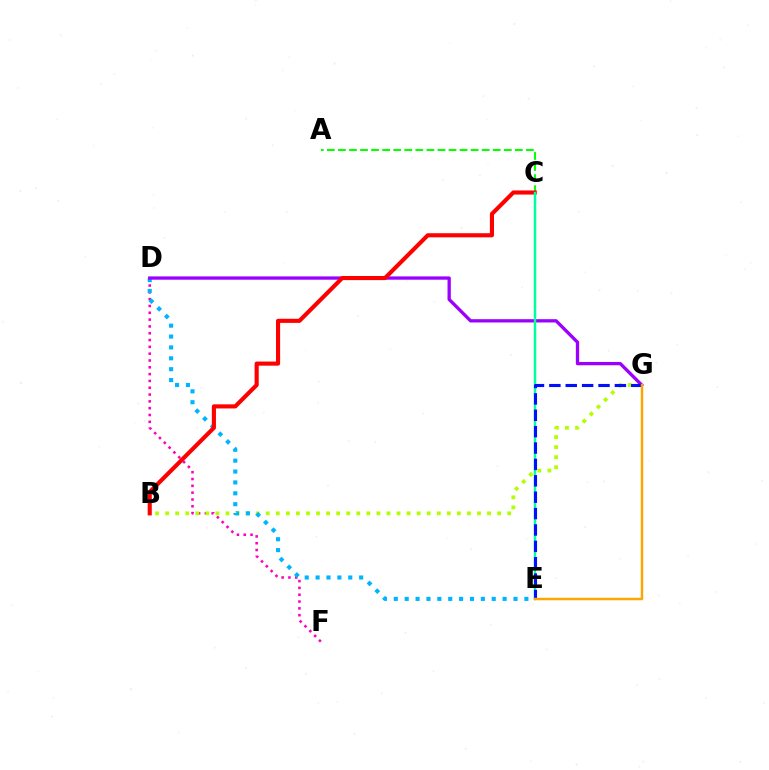{('D', 'F'): [{'color': '#ff00bd', 'line_style': 'dotted', 'thickness': 1.85}], ('B', 'G'): [{'color': '#b3ff00', 'line_style': 'dotted', 'thickness': 2.73}], ('D', 'E'): [{'color': '#00b5ff', 'line_style': 'dotted', 'thickness': 2.96}], ('D', 'G'): [{'color': '#9b00ff', 'line_style': 'solid', 'thickness': 2.38}], ('A', 'C'): [{'color': '#08ff00', 'line_style': 'dashed', 'thickness': 1.5}], ('B', 'C'): [{'color': '#ff0000', 'line_style': 'solid', 'thickness': 2.96}], ('C', 'E'): [{'color': '#00ff9d', 'line_style': 'solid', 'thickness': 1.76}], ('E', 'G'): [{'color': '#0010ff', 'line_style': 'dashed', 'thickness': 2.23}, {'color': '#ffa500', 'line_style': 'solid', 'thickness': 1.76}]}